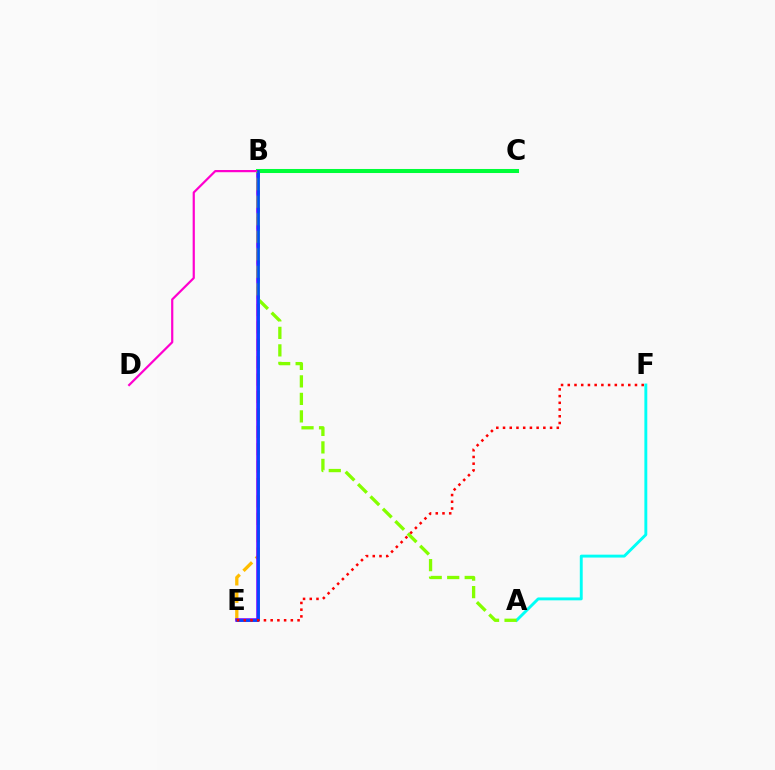{('B', 'E'): [{'color': '#ffbd00', 'line_style': 'dashed', 'thickness': 2.36}, {'color': '#7200ff', 'line_style': 'solid', 'thickness': 2.54}, {'color': '#004bff', 'line_style': 'solid', 'thickness': 1.92}], ('B', 'C'): [{'color': '#00ff39', 'line_style': 'solid', 'thickness': 2.91}], ('B', 'D'): [{'color': '#ff00cf', 'line_style': 'solid', 'thickness': 1.59}], ('A', 'F'): [{'color': '#00fff6', 'line_style': 'solid', 'thickness': 2.09}], ('A', 'B'): [{'color': '#84ff00', 'line_style': 'dashed', 'thickness': 2.38}], ('E', 'F'): [{'color': '#ff0000', 'line_style': 'dotted', 'thickness': 1.83}]}